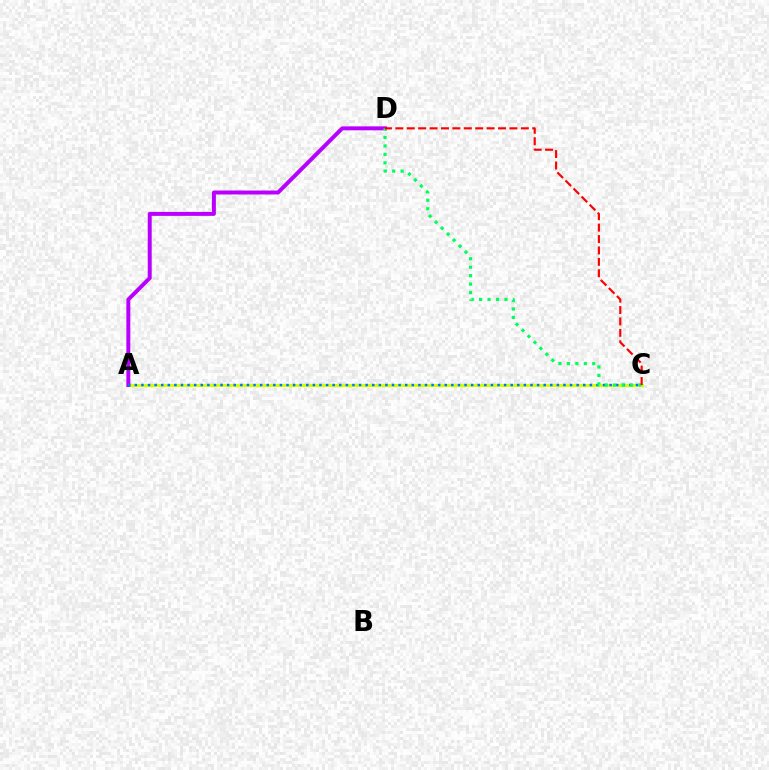{('A', 'C'): [{'color': '#d1ff00', 'line_style': 'solid', 'thickness': 2.14}, {'color': '#0074ff', 'line_style': 'dotted', 'thickness': 1.79}], ('A', 'D'): [{'color': '#b900ff', 'line_style': 'solid', 'thickness': 2.85}], ('C', 'D'): [{'color': '#00ff5c', 'line_style': 'dotted', 'thickness': 2.3}, {'color': '#ff0000', 'line_style': 'dashed', 'thickness': 1.55}]}